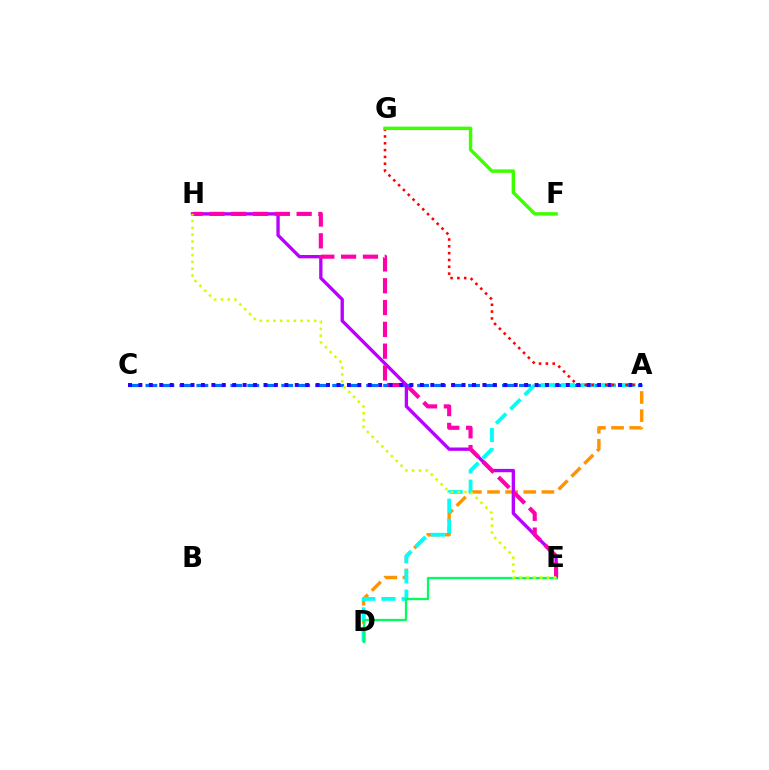{('A', 'D'): [{'color': '#ff9400', 'line_style': 'dashed', 'thickness': 2.46}, {'color': '#00fff6', 'line_style': 'dashed', 'thickness': 2.74}], ('A', 'C'): [{'color': '#0074ff', 'line_style': 'dashed', 'thickness': 2.31}, {'color': '#2500ff', 'line_style': 'dotted', 'thickness': 2.83}], ('E', 'H'): [{'color': '#b900ff', 'line_style': 'solid', 'thickness': 2.41}, {'color': '#ff00ac', 'line_style': 'dashed', 'thickness': 2.96}, {'color': '#d1ff00', 'line_style': 'dotted', 'thickness': 1.85}], ('A', 'G'): [{'color': '#ff0000', 'line_style': 'dotted', 'thickness': 1.85}], ('D', 'E'): [{'color': '#00ff5c', 'line_style': 'solid', 'thickness': 1.64}], ('F', 'G'): [{'color': '#3dff00', 'line_style': 'solid', 'thickness': 2.48}]}